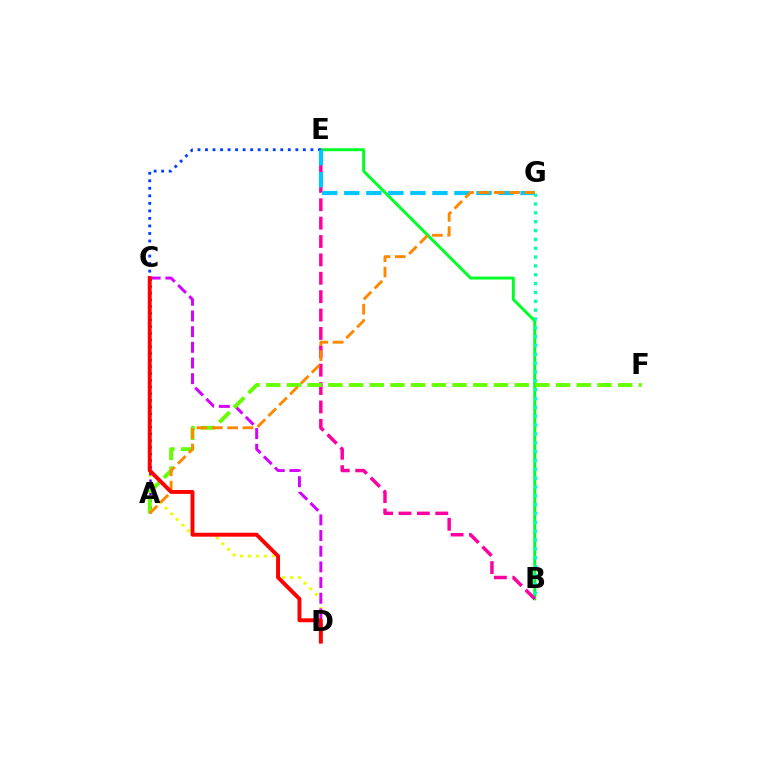{('C', 'D'): [{'color': '#eeff00', 'line_style': 'dotted', 'thickness': 2.16}, {'color': '#d600ff', 'line_style': 'dashed', 'thickness': 2.13}, {'color': '#ff0000', 'line_style': 'solid', 'thickness': 2.82}], ('B', 'E'): [{'color': '#00ff27', 'line_style': 'solid', 'thickness': 2.11}, {'color': '#ff00a0', 'line_style': 'dashed', 'thickness': 2.5}], ('C', 'E'): [{'color': '#003fff', 'line_style': 'dotted', 'thickness': 2.05}], ('E', 'G'): [{'color': '#00c7ff', 'line_style': 'dashed', 'thickness': 2.99}], ('B', 'G'): [{'color': '#00ffaf', 'line_style': 'dotted', 'thickness': 2.4}], ('A', 'C'): [{'color': '#4f00ff', 'line_style': 'dotted', 'thickness': 1.82}], ('A', 'F'): [{'color': '#66ff00', 'line_style': 'dashed', 'thickness': 2.81}], ('A', 'G'): [{'color': '#ff8800', 'line_style': 'dashed', 'thickness': 2.08}]}